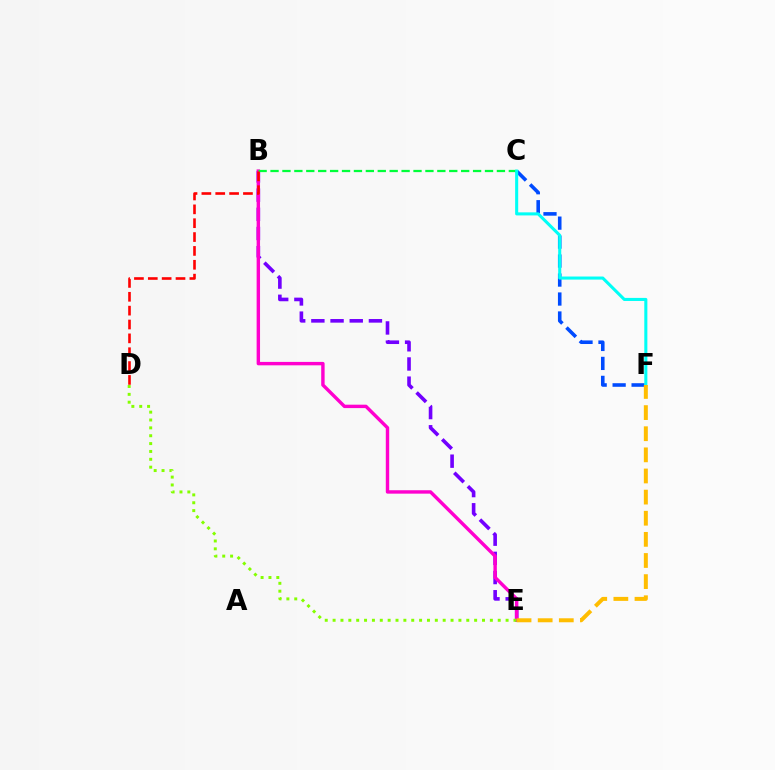{('B', 'E'): [{'color': '#7200ff', 'line_style': 'dashed', 'thickness': 2.61}, {'color': '#ff00cf', 'line_style': 'solid', 'thickness': 2.46}], ('B', 'C'): [{'color': '#00ff39', 'line_style': 'dashed', 'thickness': 1.62}], ('C', 'F'): [{'color': '#004bff', 'line_style': 'dashed', 'thickness': 2.58}, {'color': '#00fff6', 'line_style': 'solid', 'thickness': 2.21}], ('B', 'D'): [{'color': '#ff0000', 'line_style': 'dashed', 'thickness': 1.88}], ('E', 'F'): [{'color': '#ffbd00', 'line_style': 'dashed', 'thickness': 2.87}], ('D', 'E'): [{'color': '#84ff00', 'line_style': 'dotted', 'thickness': 2.14}]}